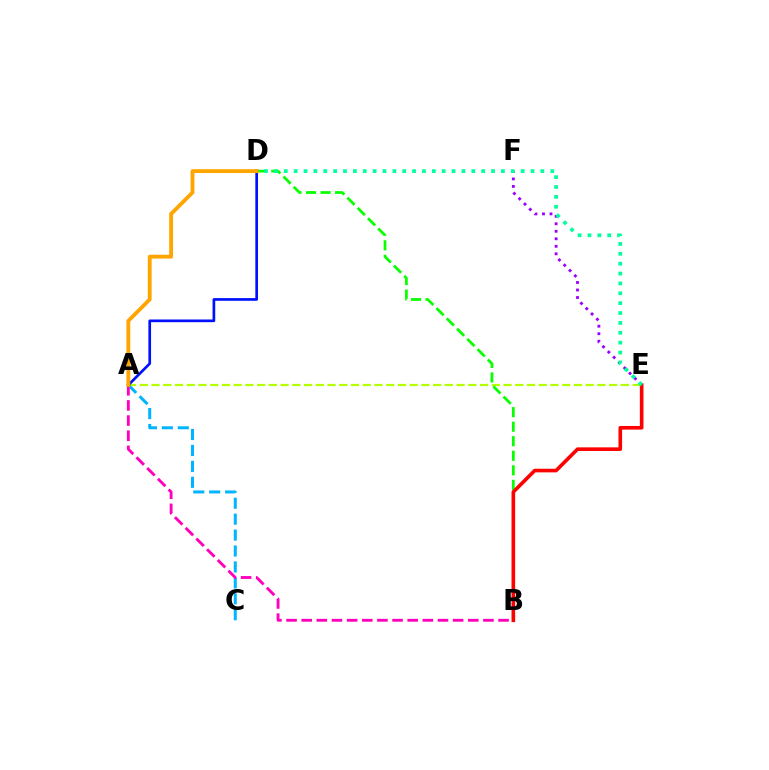{('E', 'F'): [{'color': '#9b00ff', 'line_style': 'dotted', 'thickness': 2.04}], ('A', 'E'): [{'color': '#b3ff00', 'line_style': 'dashed', 'thickness': 1.59}], ('B', 'D'): [{'color': '#08ff00', 'line_style': 'dashed', 'thickness': 1.97}], ('B', 'E'): [{'color': '#ff0000', 'line_style': 'solid', 'thickness': 2.61}], ('A', 'C'): [{'color': '#00b5ff', 'line_style': 'dashed', 'thickness': 2.16}], ('D', 'E'): [{'color': '#00ff9d', 'line_style': 'dotted', 'thickness': 2.68}], ('A', 'B'): [{'color': '#ff00bd', 'line_style': 'dashed', 'thickness': 2.06}], ('A', 'D'): [{'color': '#0010ff', 'line_style': 'solid', 'thickness': 1.94}, {'color': '#ffa500', 'line_style': 'solid', 'thickness': 2.77}]}